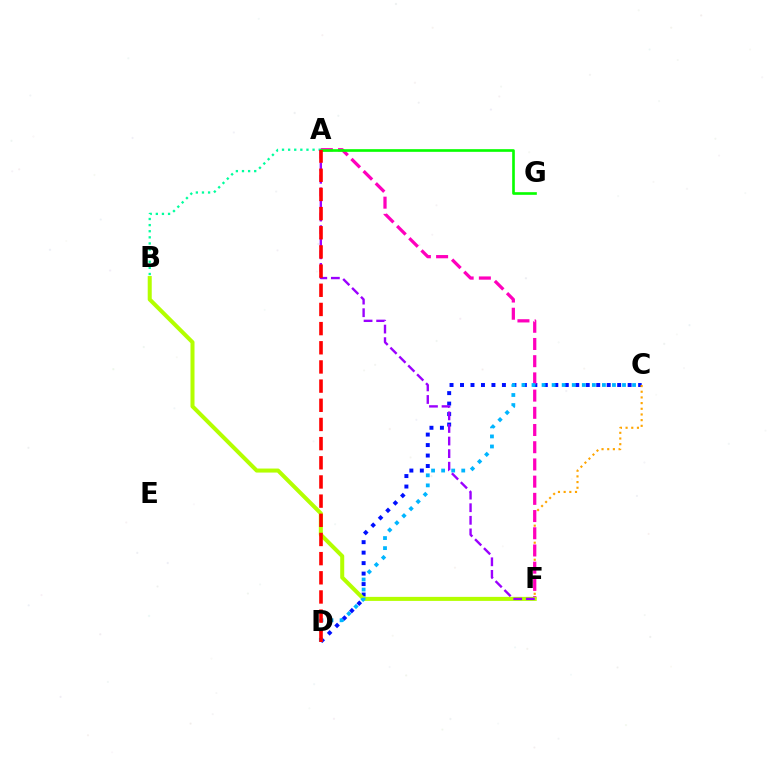{('C', 'D'): [{'color': '#0010ff', 'line_style': 'dotted', 'thickness': 2.85}, {'color': '#00b5ff', 'line_style': 'dotted', 'thickness': 2.73}], ('C', 'F'): [{'color': '#ffa500', 'line_style': 'dotted', 'thickness': 1.54}], ('A', 'B'): [{'color': '#00ff9d', 'line_style': 'dotted', 'thickness': 1.66}], ('A', 'F'): [{'color': '#ff00bd', 'line_style': 'dashed', 'thickness': 2.34}, {'color': '#9b00ff', 'line_style': 'dashed', 'thickness': 1.71}], ('B', 'F'): [{'color': '#b3ff00', 'line_style': 'solid', 'thickness': 2.9}], ('A', 'G'): [{'color': '#08ff00', 'line_style': 'solid', 'thickness': 1.91}], ('A', 'D'): [{'color': '#ff0000', 'line_style': 'dashed', 'thickness': 2.6}]}